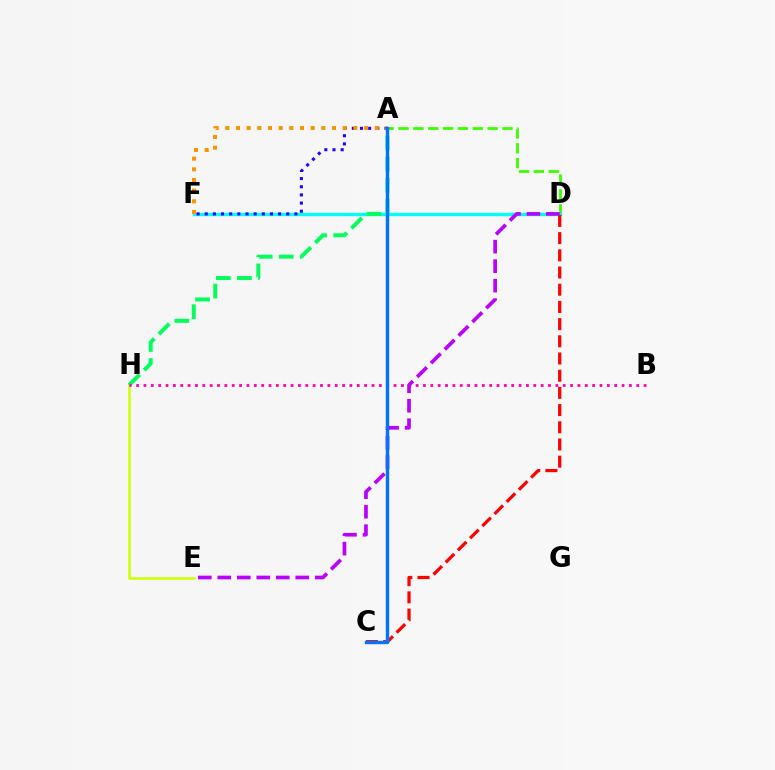{('A', 'D'): [{'color': '#3dff00', 'line_style': 'dashed', 'thickness': 2.02}], ('D', 'F'): [{'color': '#00fff6', 'line_style': 'solid', 'thickness': 2.39}], ('A', 'F'): [{'color': '#2500ff', 'line_style': 'dotted', 'thickness': 2.21}, {'color': '#ff9400', 'line_style': 'dotted', 'thickness': 2.9}], ('E', 'H'): [{'color': '#d1ff00', 'line_style': 'solid', 'thickness': 1.82}], ('C', 'D'): [{'color': '#ff0000', 'line_style': 'dashed', 'thickness': 2.34}], ('A', 'H'): [{'color': '#00ff5c', 'line_style': 'dashed', 'thickness': 2.86}], ('B', 'H'): [{'color': '#ff00ac', 'line_style': 'dotted', 'thickness': 2.0}], ('D', 'E'): [{'color': '#b900ff', 'line_style': 'dashed', 'thickness': 2.65}], ('A', 'C'): [{'color': '#0074ff', 'line_style': 'solid', 'thickness': 2.45}]}